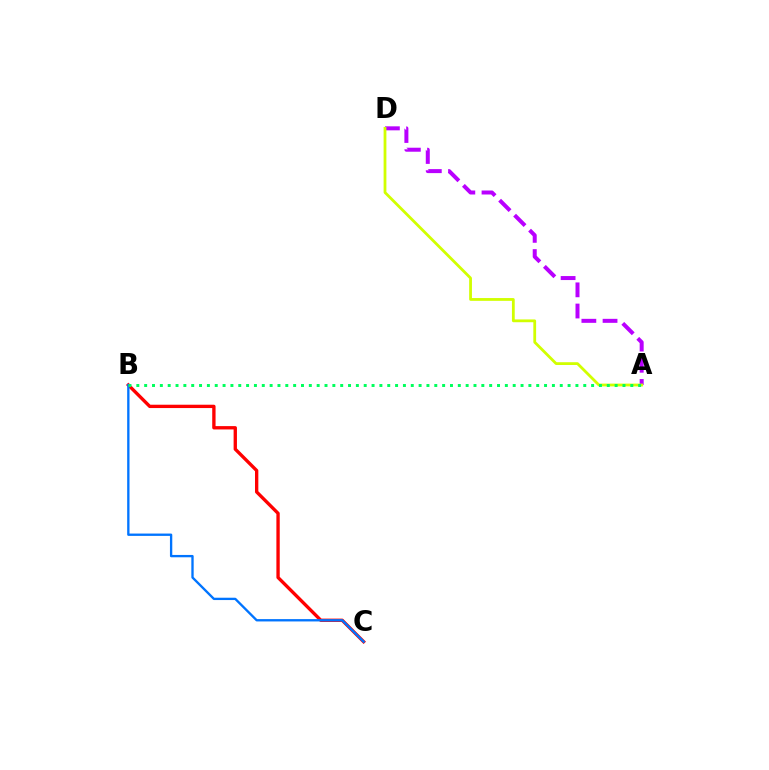{('B', 'C'): [{'color': '#ff0000', 'line_style': 'solid', 'thickness': 2.4}, {'color': '#0074ff', 'line_style': 'solid', 'thickness': 1.68}], ('A', 'D'): [{'color': '#b900ff', 'line_style': 'dashed', 'thickness': 2.88}, {'color': '#d1ff00', 'line_style': 'solid', 'thickness': 2.01}], ('A', 'B'): [{'color': '#00ff5c', 'line_style': 'dotted', 'thickness': 2.13}]}